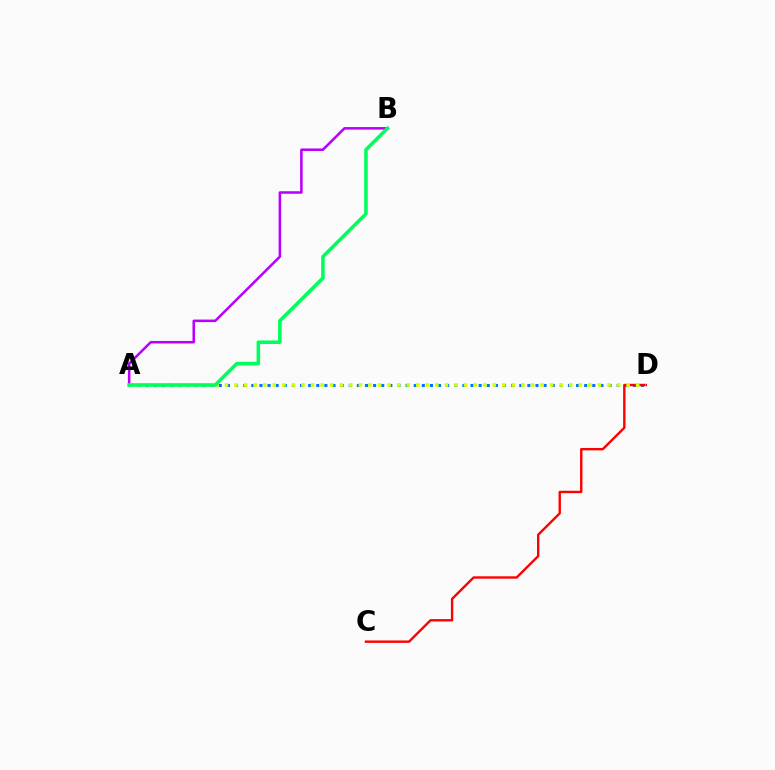{('A', 'D'): [{'color': '#0074ff', 'line_style': 'dotted', 'thickness': 2.21}, {'color': '#d1ff00', 'line_style': 'dotted', 'thickness': 2.6}], ('C', 'D'): [{'color': '#ff0000', 'line_style': 'solid', 'thickness': 1.72}], ('A', 'B'): [{'color': '#b900ff', 'line_style': 'solid', 'thickness': 1.83}, {'color': '#00ff5c', 'line_style': 'solid', 'thickness': 2.56}]}